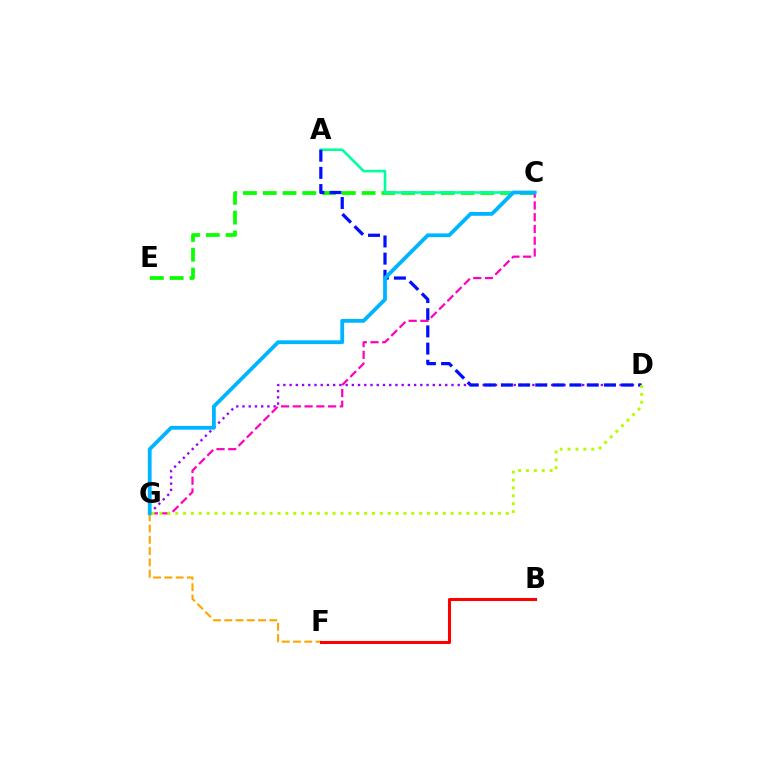{('F', 'G'): [{'color': '#ffa500', 'line_style': 'dashed', 'thickness': 1.53}], ('C', 'E'): [{'color': '#08ff00', 'line_style': 'dashed', 'thickness': 2.69}], ('A', 'C'): [{'color': '#00ff9d', 'line_style': 'solid', 'thickness': 1.85}], ('D', 'G'): [{'color': '#9b00ff', 'line_style': 'dotted', 'thickness': 1.69}, {'color': '#b3ff00', 'line_style': 'dotted', 'thickness': 2.14}], ('B', 'F'): [{'color': '#ff0000', 'line_style': 'solid', 'thickness': 2.2}], ('A', 'D'): [{'color': '#0010ff', 'line_style': 'dashed', 'thickness': 2.33}], ('C', 'G'): [{'color': '#ff00bd', 'line_style': 'dashed', 'thickness': 1.6}, {'color': '#00b5ff', 'line_style': 'solid', 'thickness': 2.74}]}